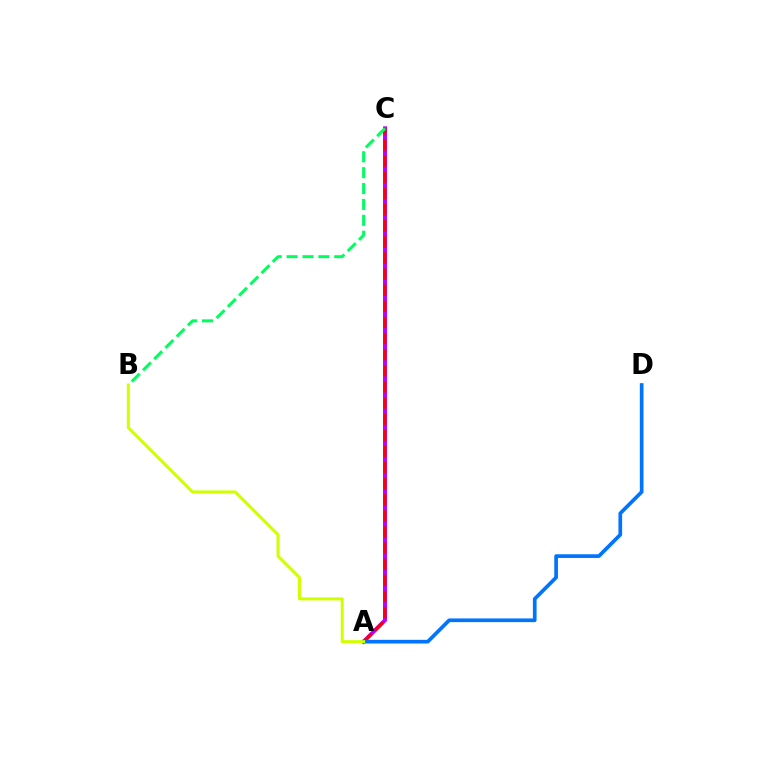{('A', 'C'): [{'color': '#b900ff', 'line_style': 'solid', 'thickness': 2.85}, {'color': '#ff0000', 'line_style': 'dashed', 'thickness': 2.19}], ('A', 'D'): [{'color': '#0074ff', 'line_style': 'solid', 'thickness': 2.65}], ('B', 'C'): [{'color': '#00ff5c', 'line_style': 'dashed', 'thickness': 2.16}], ('A', 'B'): [{'color': '#d1ff00', 'line_style': 'solid', 'thickness': 2.18}]}